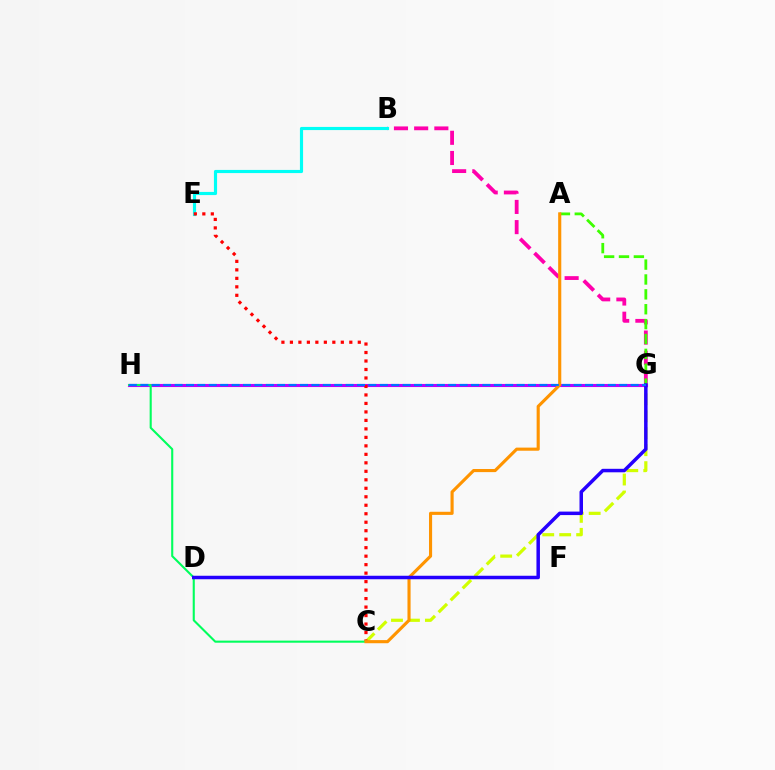{('C', 'G'): [{'color': '#d1ff00', 'line_style': 'dashed', 'thickness': 2.3}], ('G', 'H'): [{'color': '#b900ff', 'line_style': 'solid', 'thickness': 2.23}, {'color': '#0074ff', 'line_style': 'dashed', 'thickness': 1.55}], ('B', 'G'): [{'color': '#ff00ac', 'line_style': 'dashed', 'thickness': 2.74}], ('B', 'E'): [{'color': '#00fff6', 'line_style': 'solid', 'thickness': 2.27}], ('C', 'E'): [{'color': '#ff0000', 'line_style': 'dotted', 'thickness': 2.31}], ('C', 'H'): [{'color': '#00ff5c', 'line_style': 'solid', 'thickness': 1.51}], ('A', 'G'): [{'color': '#3dff00', 'line_style': 'dashed', 'thickness': 2.02}], ('A', 'C'): [{'color': '#ff9400', 'line_style': 'solid', 'thickness': 2.25}], ('D', 'G'): [{'color': '#2500ff', 'line_style': 'solid', 'thickness': 2.51}]}